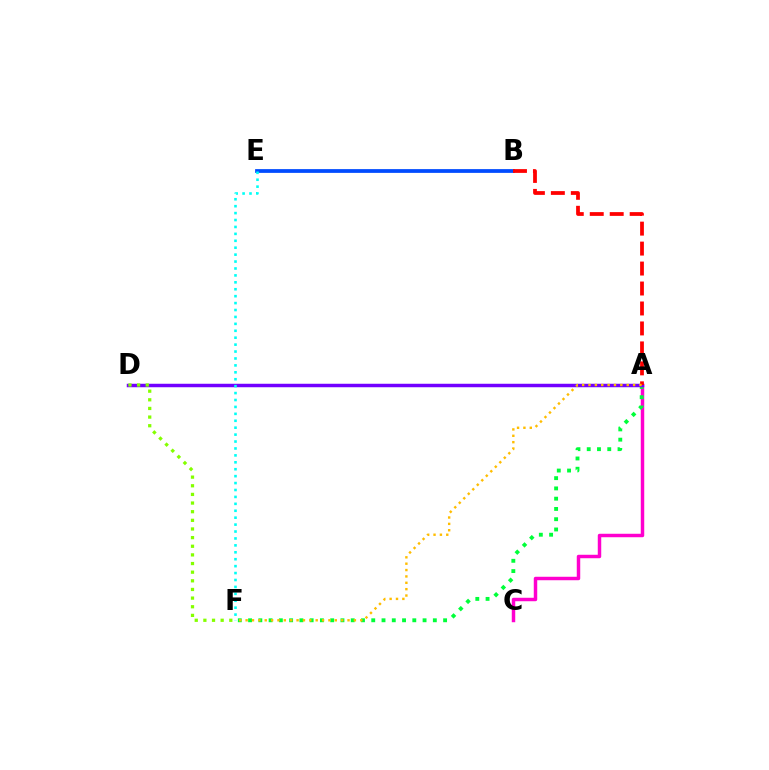{('A', 'C'): [{'color': '#ff00cf', 'line_style': 'solid', 'thickness': 2.49}], ('B', 'E'): [{'color': '#004bff', 'line_style': 'solid', 'thickness': 2.71}], ('A', 'F'): [{'color': '#00ff39', 'line_style': 'dotted', 'thickness': 2.79}, {'color': '#ffbd00', 'line_style': 'dotted', 'thickness': 1.73}], ('A', 'D'): [{'color': '#7200ff', 'line_style': 'solid', 'thickness': 2.5}], ('A', 'B'): [{'color': '#ff0000', 'line_style': 'dashed', 'thickness': 2.71}], ('E', 'F'): [{'color': '#00fff6', 'line_style': 'dotted', 'thickness': 1.88}], ('D', 'F'): [{'color': '#84ff00', 'line_style': 'dotted', 'thickness': 2.35}]}